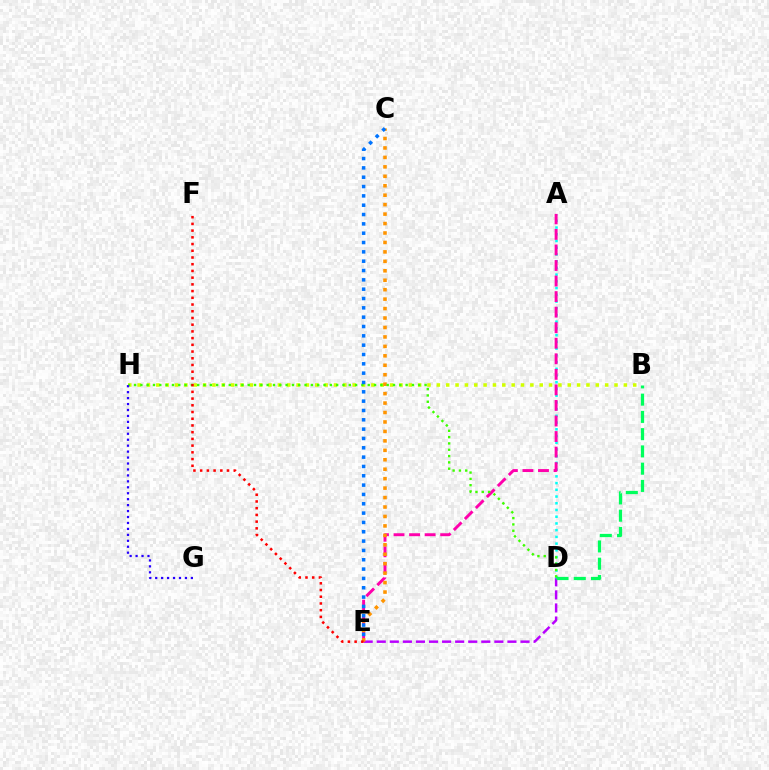{('D', 'E'): [{'color': '#b900ff', 'line_style': 'dashed', 'thickness': 1.78}], ('A', 'D'): [{'color': '#00fff6', 'line_style': 'dotted', 'thickness': 1.83}], ('B', 'D'): [{'color': '#00ff5c', 'line_style': 'dashed', 'thickness': 2.34}], ('B', 'H'): [{'color': '#d1ff00', 'line_style': 'dotted', 'thickness': 2.54}], ('A', 'E'): [{'color': '#ff00ac', 'line_style': 'dashed', 'thickness': 2.11}], ('C', 'E'): [{'color': '#ff9400', 'line_style': 'dotted', 'thickness': 2.57}, {'color': '#0074ff', 'line_style': 'dotted', 'thickness': 2.54}], ('D', 'H'): [{'color': '#3dff00', 'line_style': 'dotted', 'thickness': 1.72}], ('G', 'H'): [{'color': '#2500ff', 'line_style': 'dotted', 'thickness': 1.62}], ('E', 'F'): [{'color': '#ff0000', 'line_style': 'dotted', 'thickness': 1.83}]}